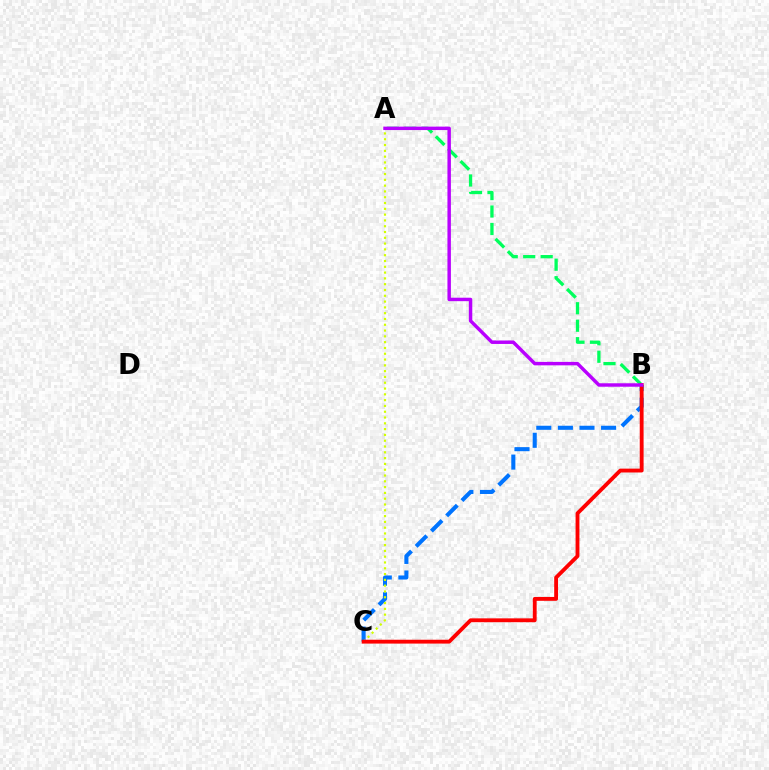{('B', 'C'): [{'color': '#0074ff', 'line_style': 'dashed', 'thickness': 2.93}, {'color': '#ff0000', 'line_style': 'solid', 'thickness': 2.77}], ('A', 'B'): [{'color': '#00ff5c', 'line_style': 'dashed', 'thickness': 2.37}, {'color': '#b900ff', 'line_style': 'solid', 'thickness': 2.48}], ('A', 'C'): [{'color': '#d1ff00', 'line_style': 'dotted', 'thickness': 1.58}]}